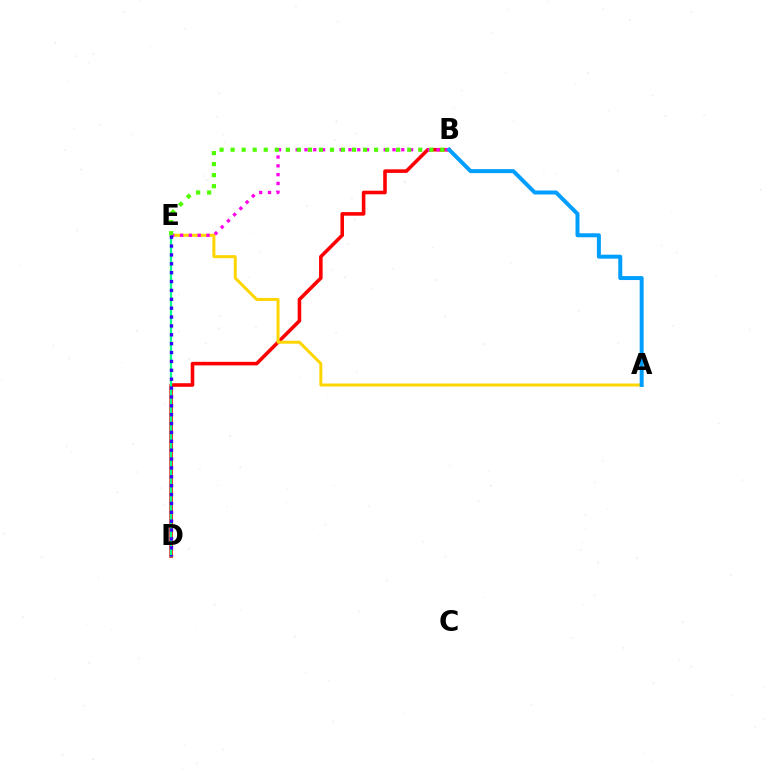{('B', 'D'): [{'color': '#ff0000', 'line_style': 'solid', 'thickness': 2.57}], ('A', 'E'): [{'color': '#ffd500', 'line_style': 'solid', 'thickness': 2.14}], ('D', 'E'): [{'color': '#00ff86', 'line_style': 'solid', 'thickness': 1.64}, {'color': '#3700ff', 'line_style': 'dotted', 'thickness': 2.41}], ('B', 'E'): [{'color': '#ff00ed', 'line_style': 'dotted', 'thickness': 2.39}, {'color': '#4fff00', 'line_style': 'dotted', 'thickness': 3.0}], ('A', 'B'): [{'color': '#009eff', 'line_style': 'solid', 'thickness': 2.86}]}